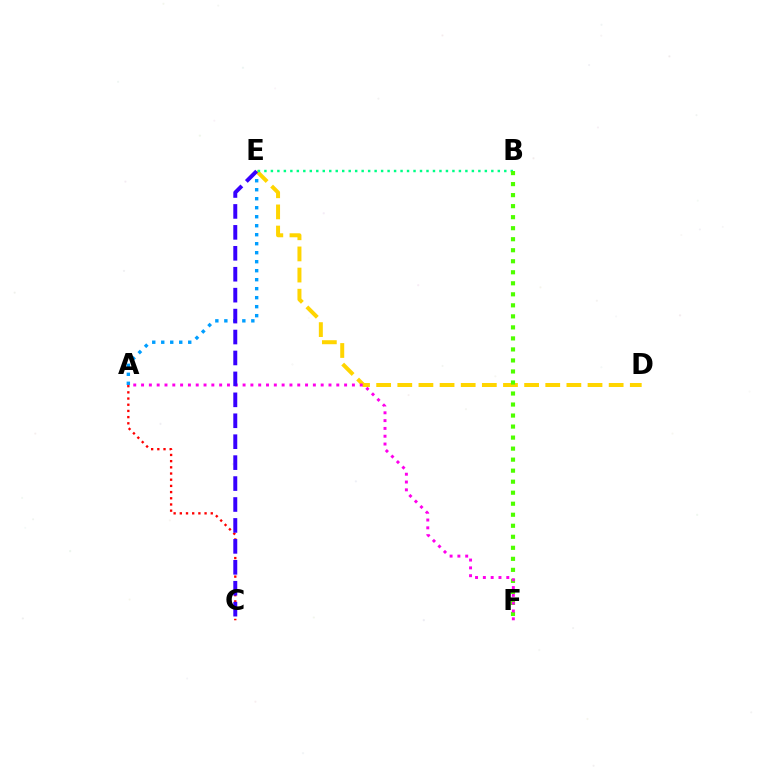{('A', 'E'): [{'color': '#009eff', 'line_style': 'dotted', 'thickness': 2.44}], ('A', 'C'): [{'color': '#ff0000', 'line_style': 'dotted', 'thickness': 1.68}], ('D', 'E'): [{'color': '#ffd500', 'line_style': 'dashed', 'thickness': 2.87}], ('B', 'E'): [{'color': '#00ff86', 'line_style': 'dotted', 'thickness': 1.76}], ('B', 'F'): [{'color': '#4fff00', 'line_style': 'dotted', 'thickness': 2.99}], ('A', 'F'): [{'color': '#ff00ed', 'line_style': 'dotted', 'thickness': 2.12}], ('C', 'E'): [{'color': '#3700ff', 'line_style': 'dashed', 'thickness': 2.84}]}